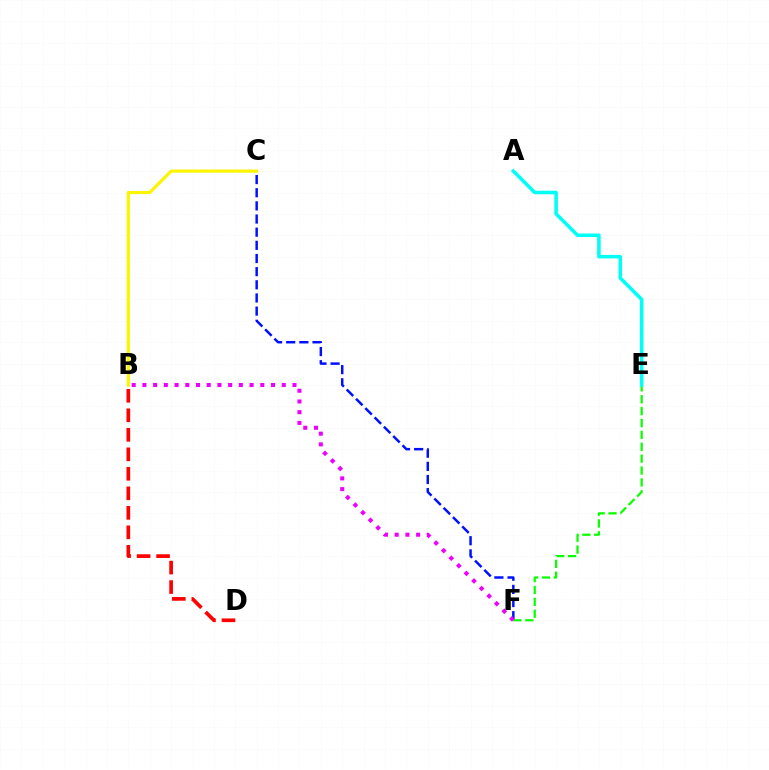{('B', 'C'): [{'color': '#fcf500', 'line_style': 'solid', 'thickness': 2.29}], ('B', 'D'): [{'color': '#ff0000', 'line_style': 'dashed', 'thickness': 2.65}], ('C', 'F'): [{'color': '#0010ff', 'line_style': 'dashed', 'thickness': 1.79}], ('E', 'F'): [{'color': '#08ff00', 'line_style': 'dashed', 'thickness': 1.61}], ('B', 'F'): [{'color': '#ee00ff', 'line_style': 'dotted', 'thickness': 2.91}], ('A', 'E'): [{'color': '#00fff6', 'line_style': 'solid', 'thickness': 2.56}]}